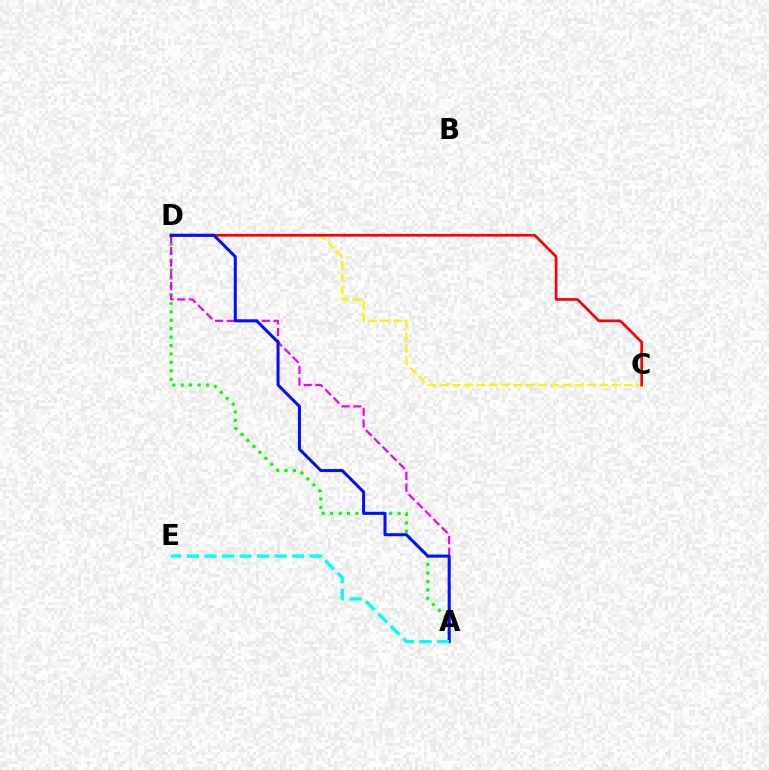{('C', 'D'): [{'color': '#fcf500', 'line_style': 'dashed', 'thickness': 1.67}, {'color': '#ff0000', 'line_style': 'solid', 'thickness': 1.93}], ('A', 'D'): [{'color': '#08ff00', 'line_style': 'dotted', 'thickness': 2.29}, {'color': '#ee00ff', 'line_style': 'dashed', 'thickness': 1.59}, {'color': '#0010ff', 'line_style': 'solid', 'thickness': 2.18}], ('A', 'E'): [{'color': '#00fff6', 'line_style': 'dashed', 'thickness': 2.38}]}